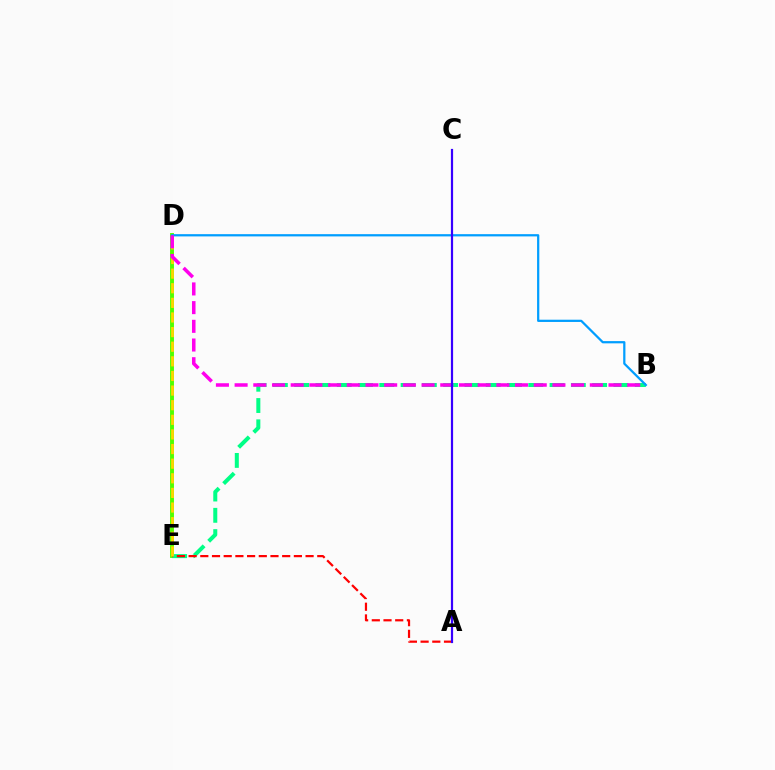{('D', 'E'): [{'color': '#4fff00', 'line_style': 'solid', 'thickness': 2.81}, {'color': '#ffd500', 'line_style': 'dashed', 'thickness': 1.99}], ('B', 'E'): [{'color': '#00ff86', 'line_style': 'dashed', 'thickness': 2.89}], ('B', 'D'): [{'color': '#009eff', 'line_style': 'solid', 'thickness': 1.61}, {'color': '#ff00ed', 'line_style': 'dashed', 'thickness': 2.54}], ('A', 'E'): [{'color': '#ff0000', 'line_style': 'dashed', 'thickness': 1.59}], ('A', 'C'): [{'color': '#3700ff', 'line_style': 'solid', 'thickness': 1.58}]}